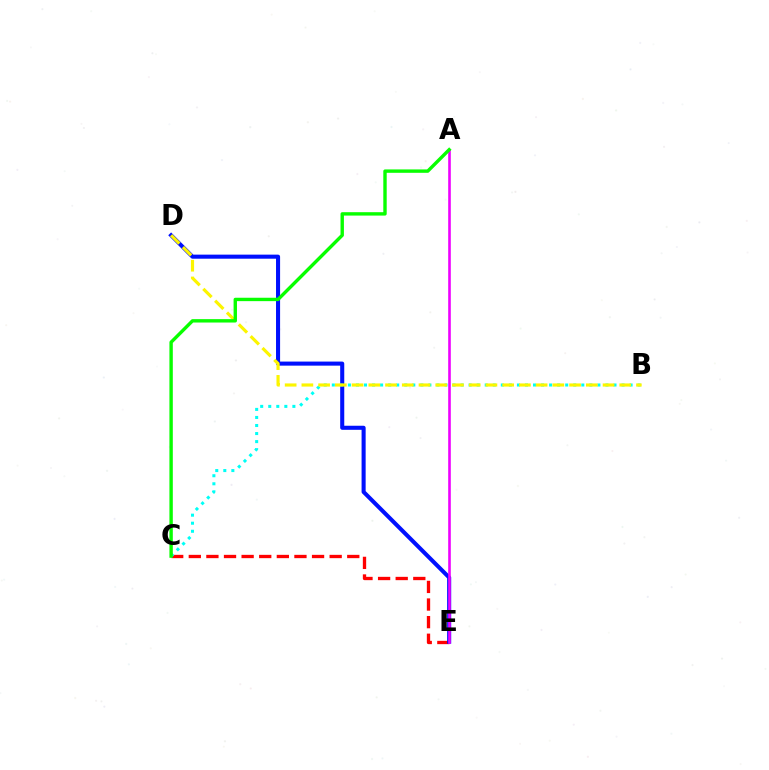{('C', 'E'): [{'color': '#ff0000', 'line_style': 'dashed', 'thickness': 2.39}], ('D', 'E'): [{'color': '#0010ff', 'line_style': 'solid', 'thickness': 2.93}], ('A', 'E'): [{'color': '#ee00ff', 'line_style': 'solid', 'thickness': 1.89}], ('B', 'C'): [{'color': '#00fff6', 'line_style': 'dotted', 'thickness': 2.19}], ('B', 'D'): [{'color': '#fcf500', 'line_style': 'dashed', 'thickness': 2.27}], ('A', 'C'): [{'color': '#08ff00', 'line_style': 'solid', 'thickness': 2.44}]}